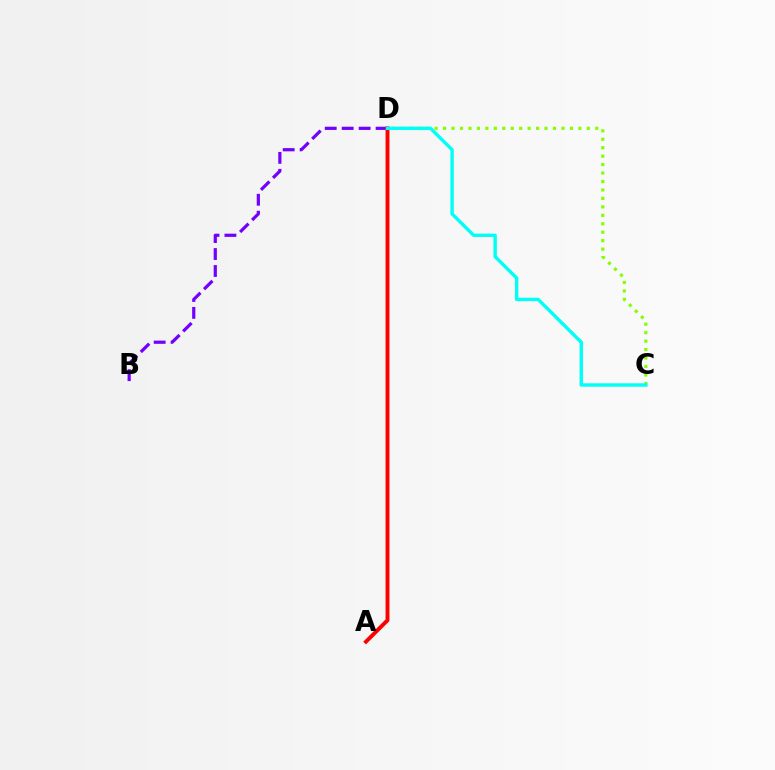{('B', 'D'): [{'color': '#7200ff', 'line_style': 'dashed', 'thickness': 2.3}], ('A', 'D'): [{'color': '#ff0000', 'line_style': 'solid', 'thickness': 2.82}], ('C', 'D'): [{'color': '#84ff00', 'line_style': 'dotted', 'thickness': 2.3}, {'color': '#00fff6', 'line_style': 'solid', 'thickness': 2.44}]}